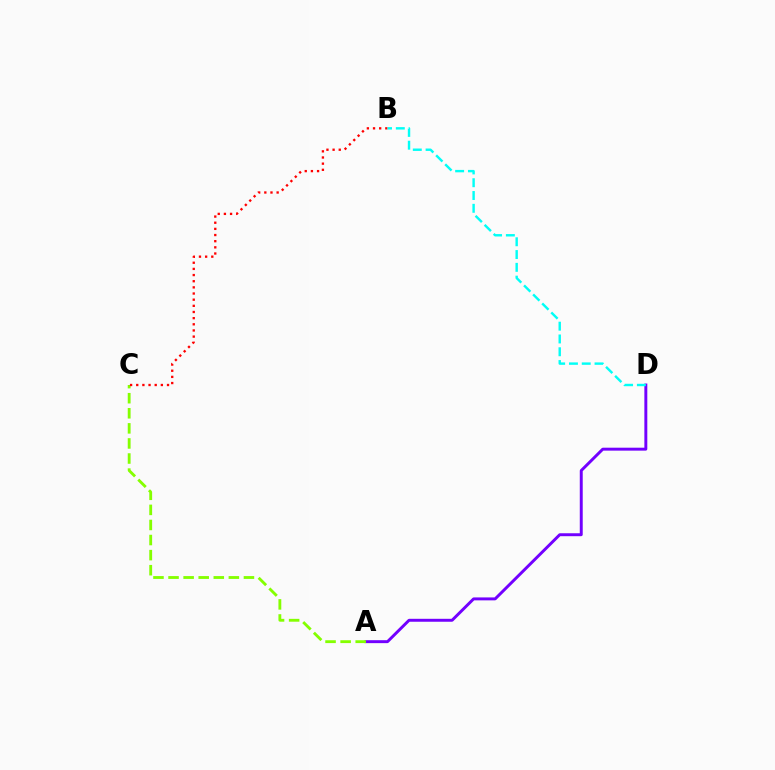{('A', 'D'): [{'color': '#7200ff', 'line_style': 'solid', 'thickness': 2.12}], ('A', 'C'): [{'color': '#84ff00', 'line_style': 'dashed', 'thickness': 2.05}], ('B', 'C'): [{'color': '#ff0000', 'line_style': 'dotted', 'thickness': 1.67}], ('B', 'D'): [{'color': '#00fff6', 'line_style': 'dashed', 'thickness': 1.74}]}